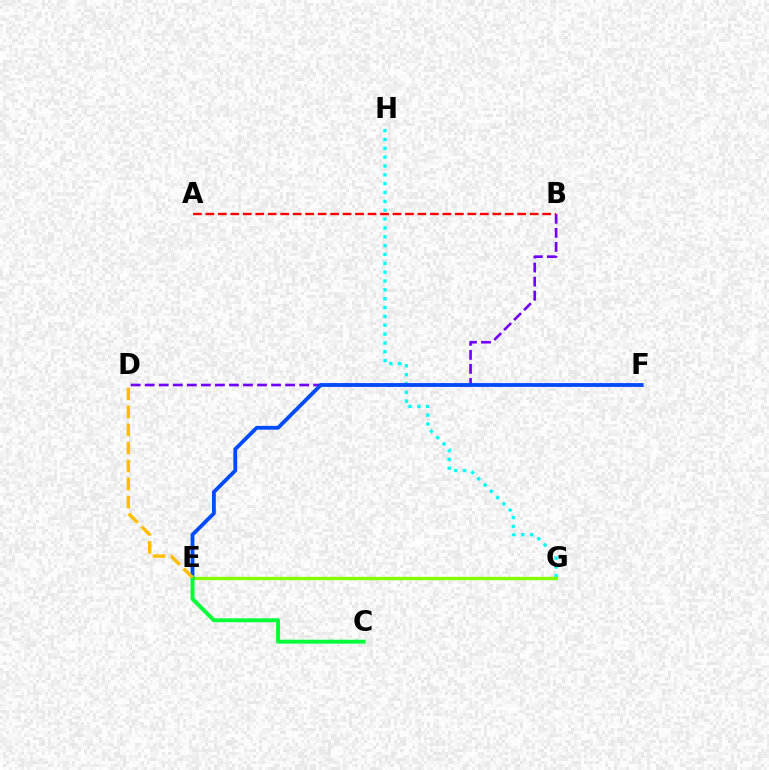{('G', 'H'): [{'color': '#00fff6', 'line_style': 'dotted', 'thickness': 2.4}], ('B', 'D'): [{'color': '#7200ff', 'line_style': 'dashed', 'thickness': 1.91}], ('E', 'G'): [{'color': '#ff00cf', 'line_style': 'solid', 'thickness': 2.07}, {'color': '#84ff00', 'line_style': 'solid', 'thickness': 2.38}], ('A', 'B'): [{'color': '#ff0000', 'line_style': 'dashed', 'thickness': 1.69}], ('E', 'F'): [{'color': '#004bff', 'line_style': 'solid', 'thickness': 2.74}], ('C', 'E'): [{'color': '#00ff39', 'line_style': 'solid', 'thickness': 2.82}], ('D', 'E'): [{'color': '#ffbd00', 'line_style': 'dashed', 'thickness': 2.45}]}